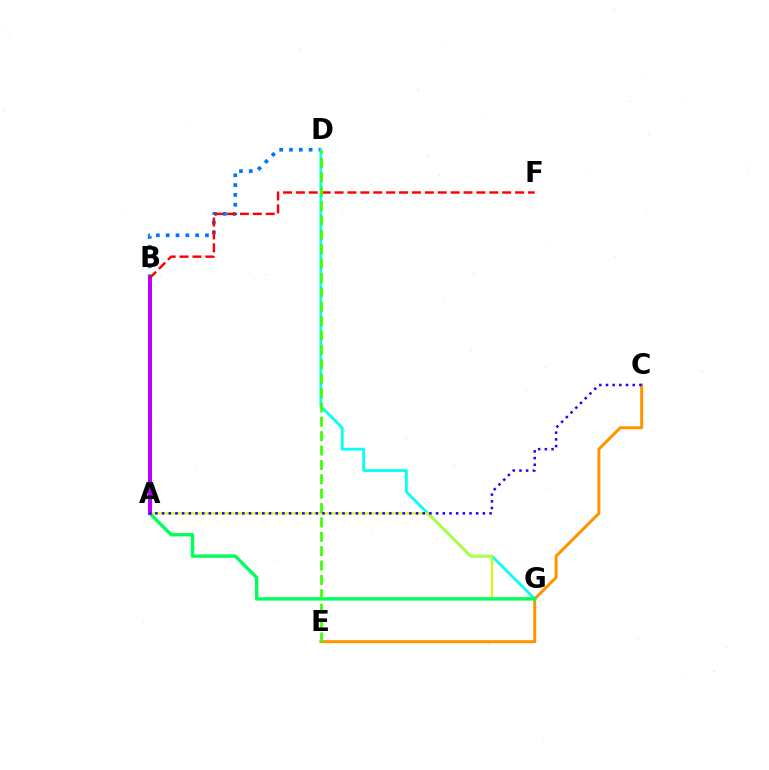{('B', 'D'): [{'color': '#0074ff', 'line_style': 'dotted', 'thickness': 2.67}], ('D', 'G'): [{'color': '#00fff6', 'line_style': 'solid', 'thickness': 1.96}], ('A', 'B'): [{'color': '#ff00ac', 'line_style': 'dashed', 'thickness': 1.81}, {'color': '#b900ff', 'line_style': 'solid', 'thickness': 2.88}], ('A', 'G'): [{'color': '#d1ff00', 'line_style': 'solid', 'thickness': 1.52}, {'color': '#00ff5c', 'line_style': 'solid', 'thickness': 2.44}], ('C', 'E'): [{'color': '#ff9400', 'line_style': 'solid', 'thickness': 2.15}], ('B', 'F'): [{'color': '#ff0000', 'line_style': 'dashed', 'thickness': 1.75}], ('D', 'E'): [{'color': '#3dff00', 'line_style': 'dashed', 'thickness': 1.95}], ('A', 'C'): [{'color': '#2500ff', 'line_style': 'dotted', 'thickness': 1.82}]}